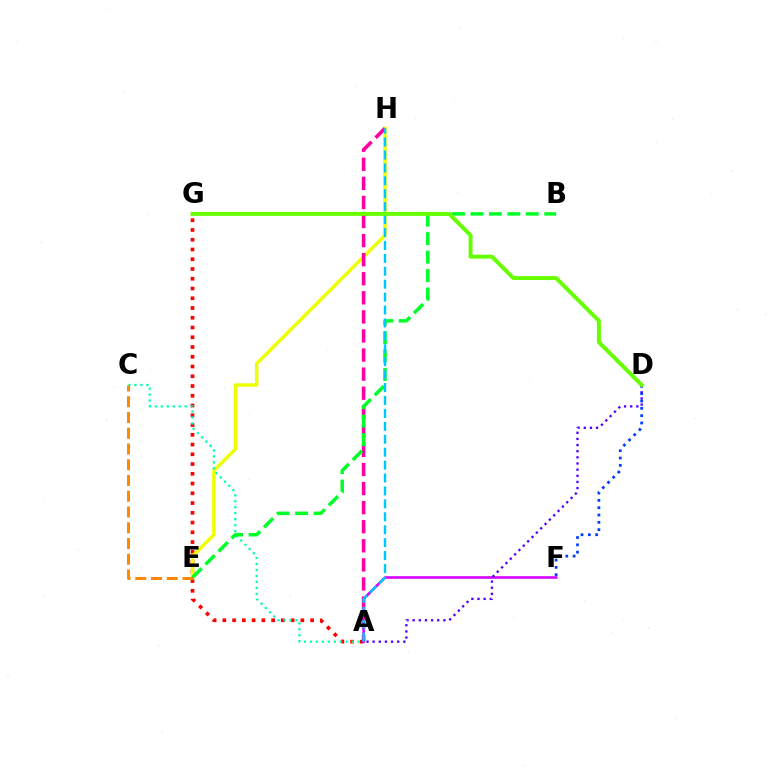{('A', 'G'): [{'color': '#ff0000', 'line_style': 'dotted', 'thickness': 2.65}], ('E', 'H'): [{'color': '#eeff00', 'line_style': 'solid', 'thickness': 2.48}], ('A', 'F'): [{'color': '#d600ff', 'line_style': 'solid', 'thickness': 1.88}], ('A', 'C'): [{'color': '#00ffaf', 'line_style': 'dotted', 'thickness': 1.62}], ('A', 'H'): [{'color': '#ff00a0', 'line_style': 'dashed', 'thickness': 2.59}, {'color': '#00c7ff', 'line_style': 'dashed', 'thickness': 1.76}], ('B', 'E'): [{'color': '#00ff27', 'line_style': 'dashed', 'thickness': 2.51}], ('D', 'F'): [{'color': '#003fff', 'line_style': 'dotted', 'thickness': 1.99}], ('A', 'D'): [{'color': '#4f00ff', 'line_style': 'dotted', 'thickness': 1.67}], ('D', 'G'): [{'color': '#66ff00', 'line_style': 'solid', 'thickness': 2.84}], ('C', 'E'): [{'color': '#ff8800', 'line_style': 'dashed', 'thickness': 2.14}]}